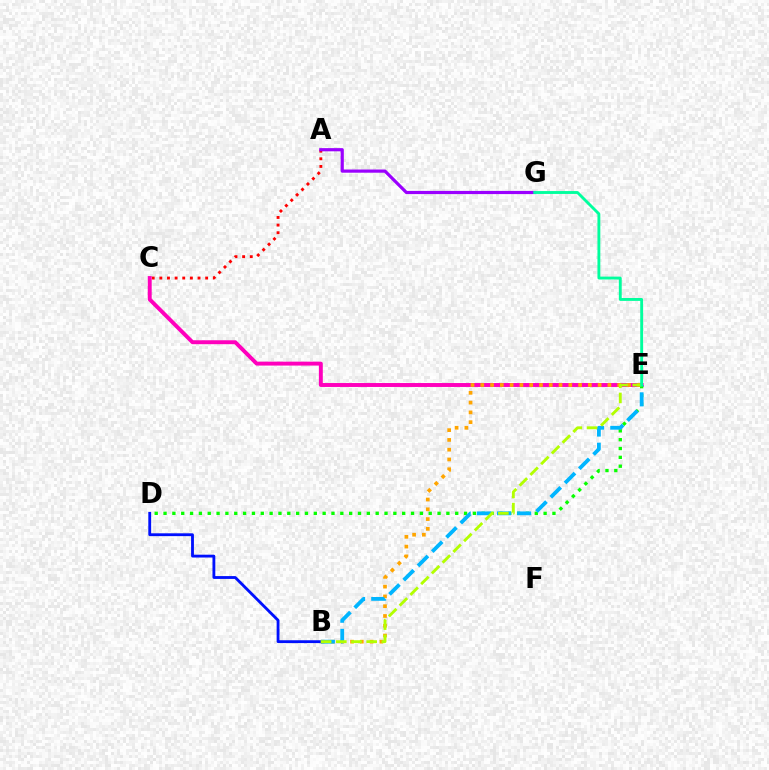{('A', 'C'): [{'color': '#ff0000', 'line_style': 'dotted', 'thickness': 2.08}], ('A', 'G'): [{'color': '#9b00ff', 'line_style': 'solid', 'thickness': 2.29}], ('C', 'E'): [{'color': '#ff00bd', 'line_style': 'solid', 'thickness': 2.83}], ('B', 'D'): [{'color': '#0010ff', 'line_style': 'solid', 'thickness': 2.04}], ('B', 'E'): [{'color': '#ffa500', 'line_style': 'dotted', 'thickness': 2.66}, {'color': '#00b5ff', 'line_style': 'dashed', 'thickness': 2.74}, {'color': '#b3ff00', 'line_style': 'dashed', 'thickness': 2.06}], ('D', 'E'): [{'color': '#08ff00', 'line_style': 'dotted', 'thickness': 2.4}], ('E', 'G'): [{'color': '#00ff9d', 'line_style': 'solid', 'thickness': 2.07}]}